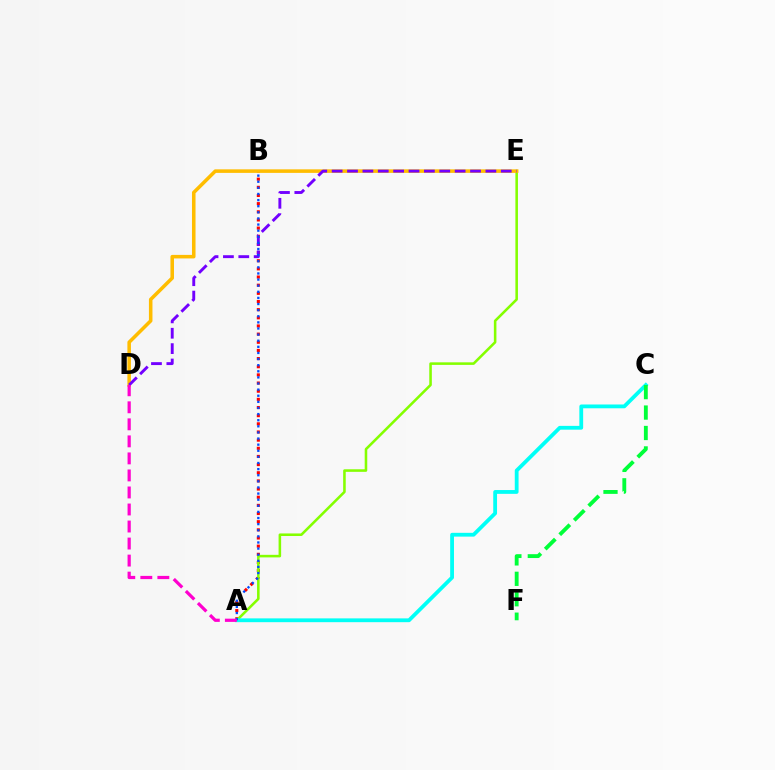{('A', 'B'): [{'color': '#ff0000', 'line_style': 'dotted', 'thickness': 2.22}, {'color': '#004bff', 'line_style': 'dotted', 'thickness': 1.66}], ('A', 'E'): [{'color': '#84ff00', 'line_style': 'solid', 'thickness': 1.84}], ('A', 'C'): [{'color': '#00fff6', 'line_style': 'solid', 'thickness': 2.73}], ('D', 'E'): [{'color': '#ffbd00', 'line_style': 'solid', 'thickness': 2.55}, {'color': '#7200ff', 'line_style': 'dashed', 'thickness': 2.09}], ('C', 'F'): [{'color': '#00ff39', 'line_style': 'dashed', 'thickness': 2.78}], ('A', 'D'): [{'color': '#ff00cf', 'line_style': 'dashed', 'thickness': 2.31}]}